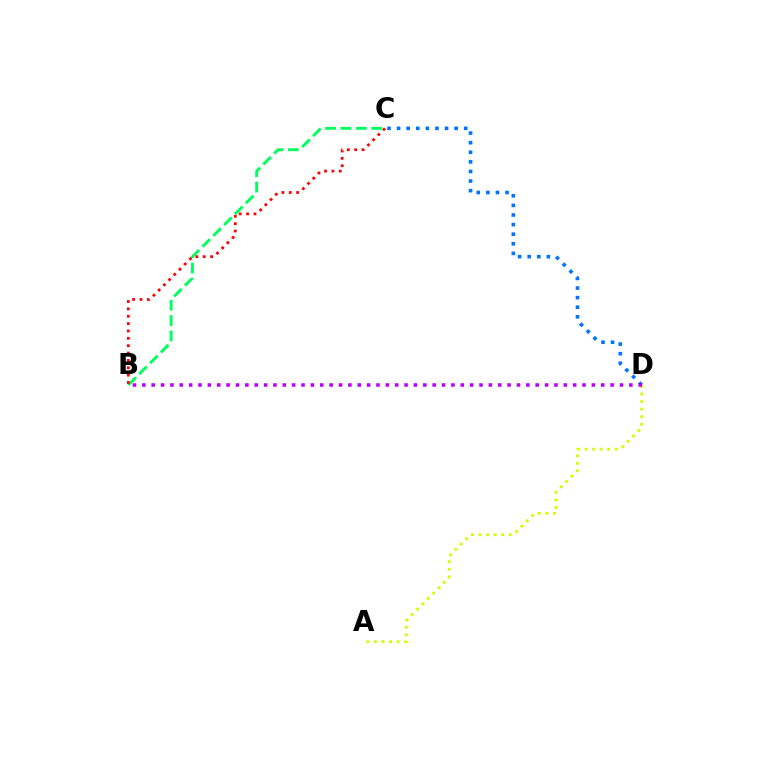{('B', 'C'): [{'color': '#00ff5c', 'line_style': 'dashed', 'thickness': 2.09}, {'color': '#ff0000', 'line_style': 'dotted', 'thickness': 2.0}], ('A', 'D'): [{'color': '#d1ff00', 'line_style': 'dotted', 'thickness': 2.06}], ('C', 'D'): [{'color': '#0074ff', 'line_style': 'dotted', 'thickness': 2.61}], ('B', 'D'): [{'color': '#b900ff', 'line_style': 'dotted', 'thickness': 2.54}]}